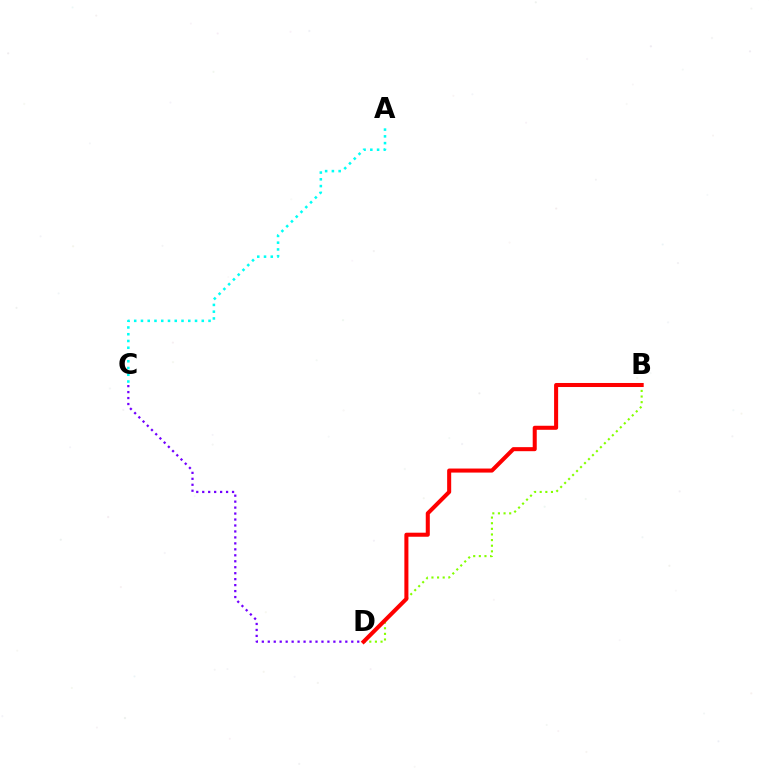{('A', 'C'): [{'color': '#00fff6', 'line_style': 'dotted', 'thickness': 1.84}], ('C', 'D'): [{'color': '#7200ff', 'line_style': 'dotted', 'thickness': 1.62}], ('B', 'D'): [{'color': '#84ff00', 'line_style': 'dotted', 'thickness': 1.53}, {'color': '#ff0000', 'line_style': 'solid', 'thickness': 2.91}]}